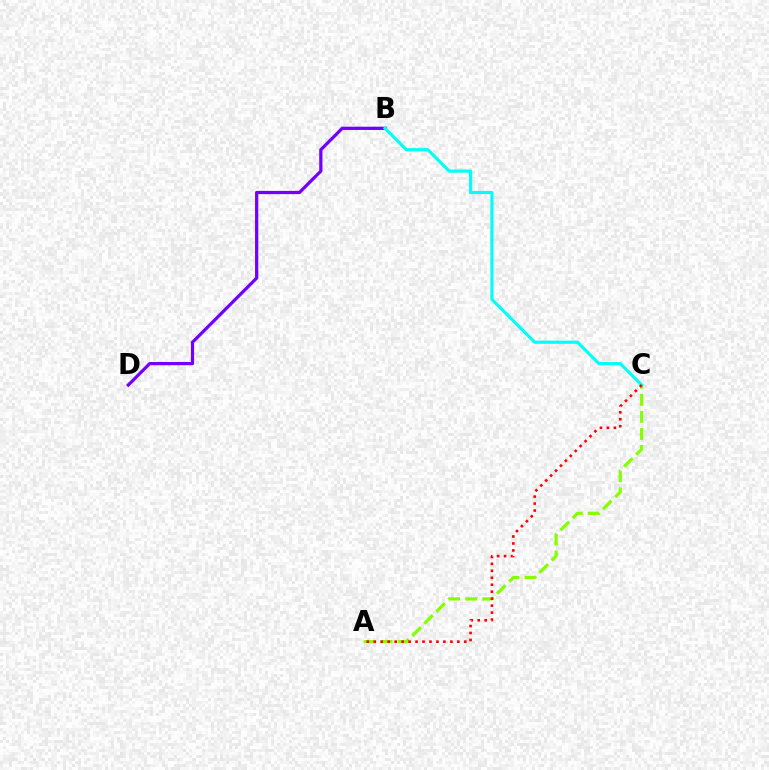{('B', 'D'): [{'color': '#7200ff', 'line_style': 'solid', 'thickness': 2.33}], ('A', 'C'): [{'color': '#84ff00', 'line_style': 'dashed', 'thickness': 2.32}, {'color': '#ff0000', 'line_style': 'dotted', 'thickness': 1.89}], ('B', 'C'): [{'color': '#00fff6', 'line_style': 'solid', 'thickness': 2.26}]}